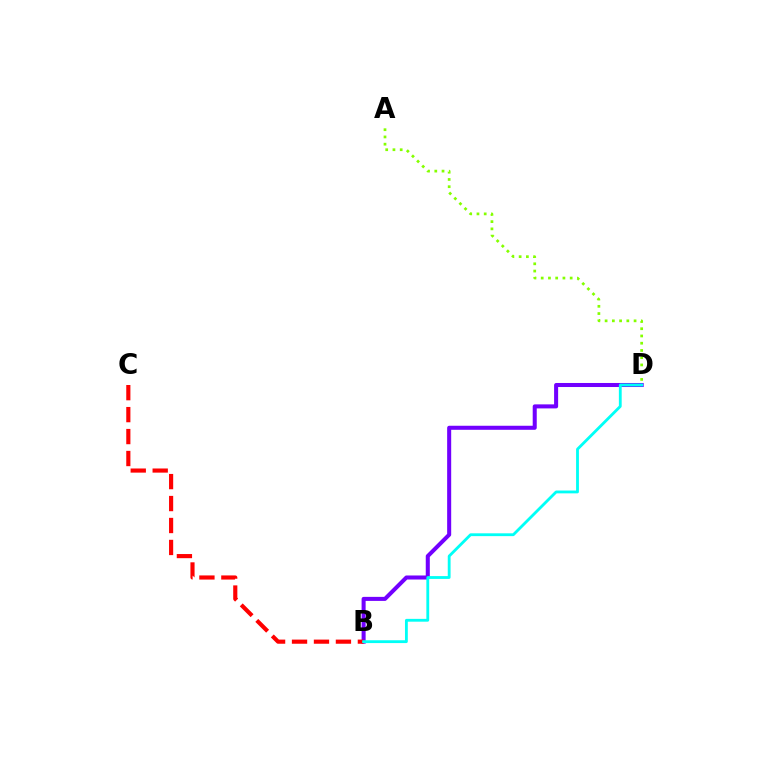{('B', 'D'): [{'color': '#7200ff', 'line_style': 'solid', 'thickness': 2.91}, {'color': '#00fff6', 'line_style': 'solid', 'thickness': 2.03}], ('B', 'C'): [{'color': '#ff0000', 'line_style': 'dashed', 'thickness': 2.98}], ('A', 'D'): [{'color': '#84ff00', 'line_style': 'dotted', 'thickness': 1.97}]}